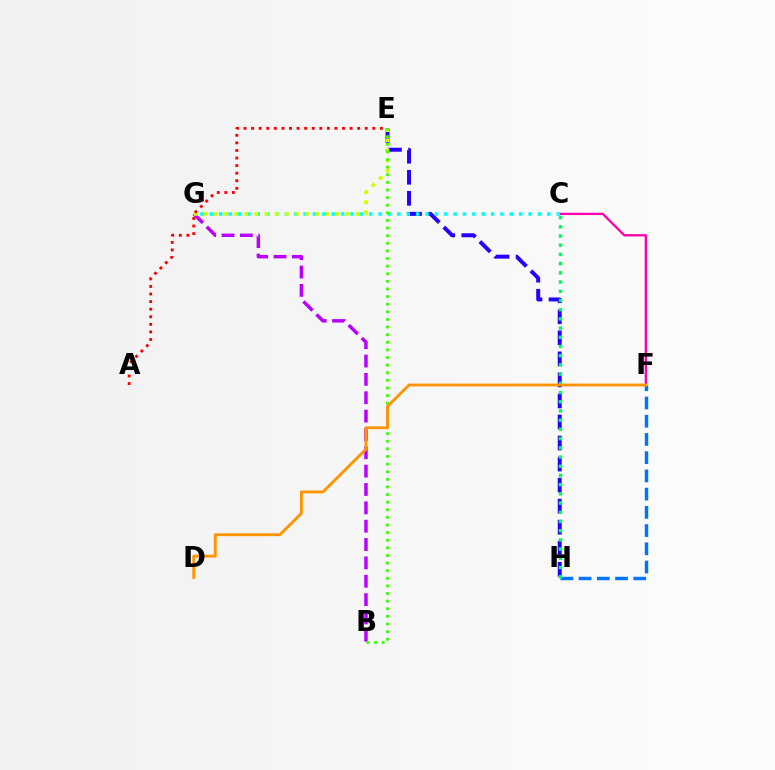{('E', 'H'): [{'color': '#2500ff', 'line_style': 'dashed', 'thickness': 2.86}], ('C', 'F'): [{'color': '#ff00ac', 'line_style': 'solid', 'thickness': 1.66}], ('C', 'G'): [{'color': '#00fff6', 'line_style': 'dotted', 'thickness': 2.55}], ('F', 'H'): [{'color': '#0074ff', 'line_style': 'dashed', 'thickness': 2.48}], ('C', 'H'): [{'color': '#00ff5c', 'line_style': 'dotted', 'thickness': 2.5}], ('B', 'G'): [{'color': '#b900ff', 'line_style': 'dashed', 'thickness': 2.49}], ('E', 'G'): [{'color': '#d1ff00', 'line_style': 'dotted', 'thickness': 2.75}], ('B', 'E'): [{'color': '#3dff00', 'line_style': 'dotted', 'thickness': 2.07}], ('D', 'F'): [{'color': '#ff9400', 'line_style': 'solid', 'thickness': 2.06}], ('A', 'E'): [{'color': '#ff0000', 'line_style': 'dotted', 'thickness': 2.06}]}